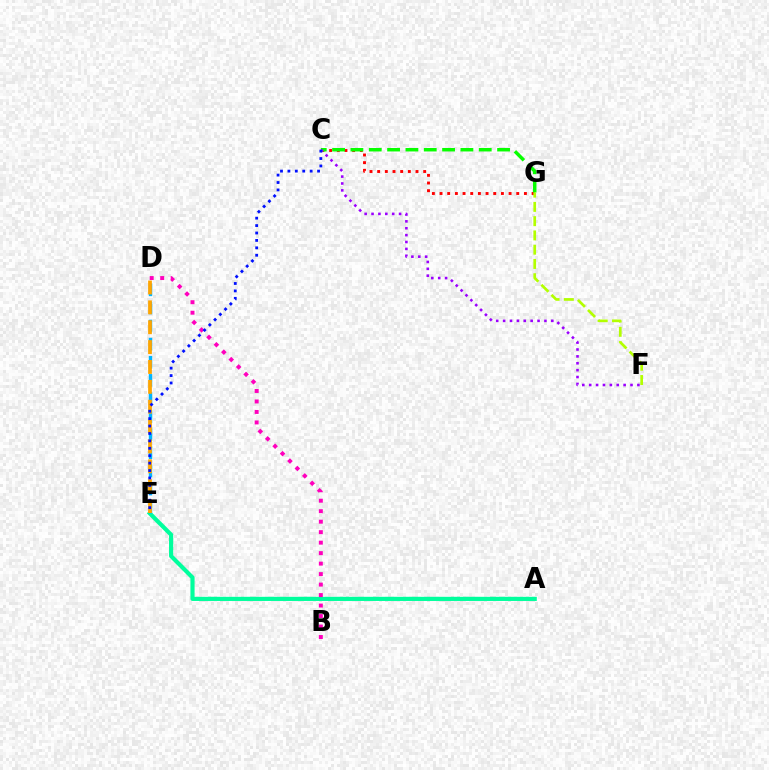{('A', 'E'): [{'color': '#00ff9d', 'line_style': 'solid', 'thickness': 2.99}], ('C', 'G'): [{'color': '#ff0000', 'line_style': 'dotted', 'thickness': 2.08}, {'color': '#08ff00', 'line_style': 'dashed', 'thickness': 2.49}], ('C', 'F'): [{'color': '#9b00ff', 'line_style': 'dotted', 'thickness': 1.87}], ('F', 'G'): [{'color': '#b3ff00', 'line_style': 'dashed', 'thickness': 1.94}], ('B', 'D'): [{'color': '#ff00bd', 'line_style': 'dotted', 'thickness': 2.85}], ('D', 'E'): [{'color': '#00b5ff', 'line_style': 'dashed', 'thickness': 2.46}, {'color': '#ffa500', 'line_style': 'dashed', 'thickness': 2.7}], ('C', 'E'): [{'color': '#0010ff', 'line_style': 'dotted', 'thickness': 2.02}]}